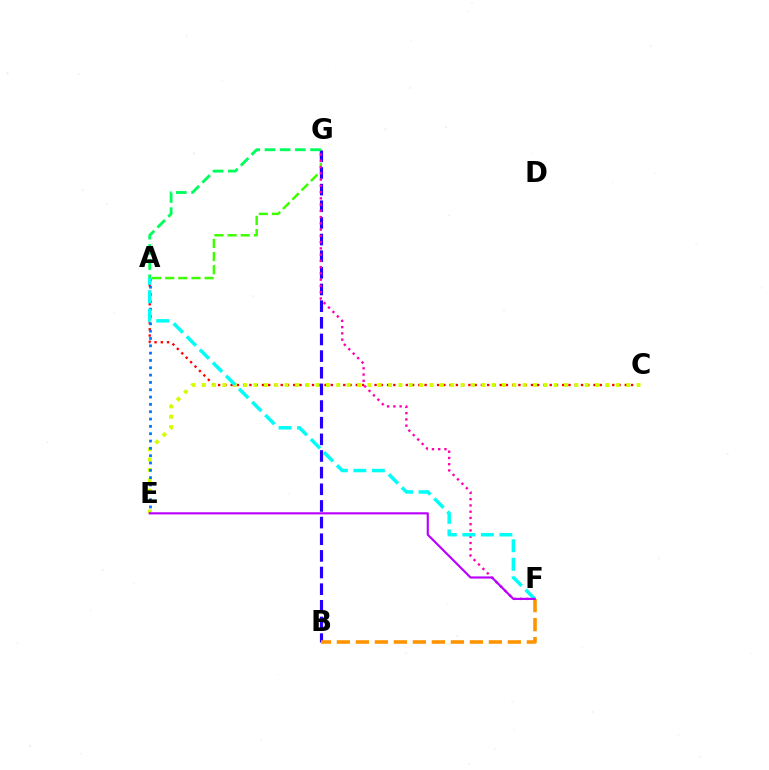{('A', 'C'): [{'color': '#ff0000', 'line_style': 'dotted', 'thickness': 1.7}], ('C', 'E'): [{'color': '#d1ff00', 'line_style': 'dotted', 'thickness': 2.81}], ('A', 'E'): [{'color': '#0074ff', 'line_style': 'dotted', 'thickness': 1.99}], ('A', 'G'): [{'color': '#3dff00', 'line_style': 'dashed', 'thickness': 1.79}, {'color': '#00ff5c', 'line_style': 'dashed', 'thickness': 2.06}], ('B', 'G'): [{'color': '#2500ff', 'line_style': 'dashed', 'thickness': 2.26}], ('F', 'G'): [{'color': '#ff00ac', 'line_style': 'dotted', 'thickness': 1.7}], ('B', 'F'): [{'color': '#ff9400', 'line_style': 'dashed', 'thickness': 2.58}], ('A', 'F'): [{'color': '#00fff6', 'line_style': 'dashed', 'thickness': 2.51}], ('E', 'F'): [{'color': '#b900ff', 'line_style': 'solid', 'thickness': 1.55}]}